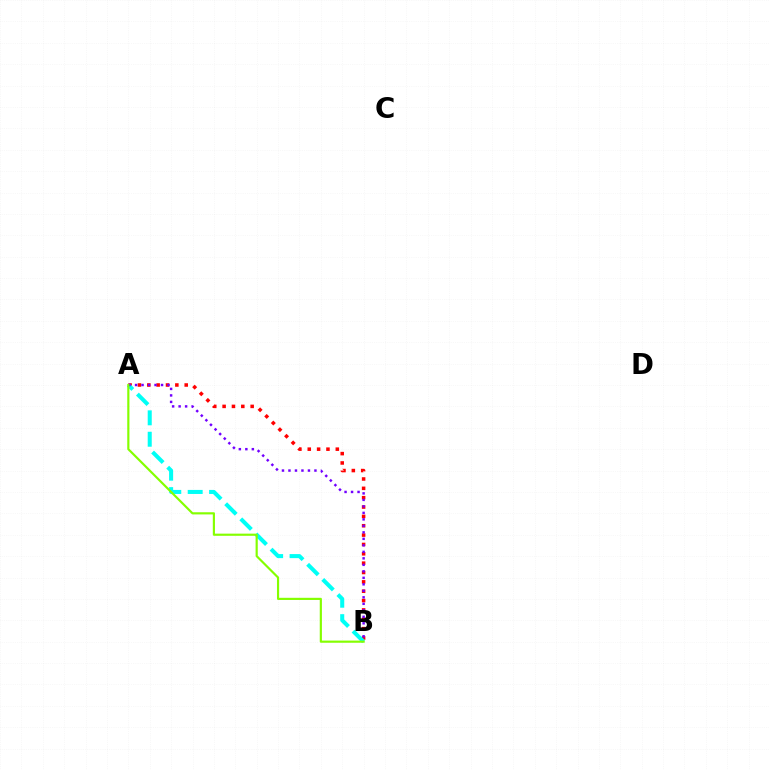{('A', 'B'): [{'color': '#ff0000', 'line_style': 'dotted', 'thickness': 2.54}, {'color': '#00fff6', 'line_style': 'dashed', 'thickness': 2.91}, {'color': '#7200ff', 'line_style': 'dotted', 'thickness': 1.76}, {'color': '#84ff00', 'line_style': 'solid', 'thickness': 1.56}]}